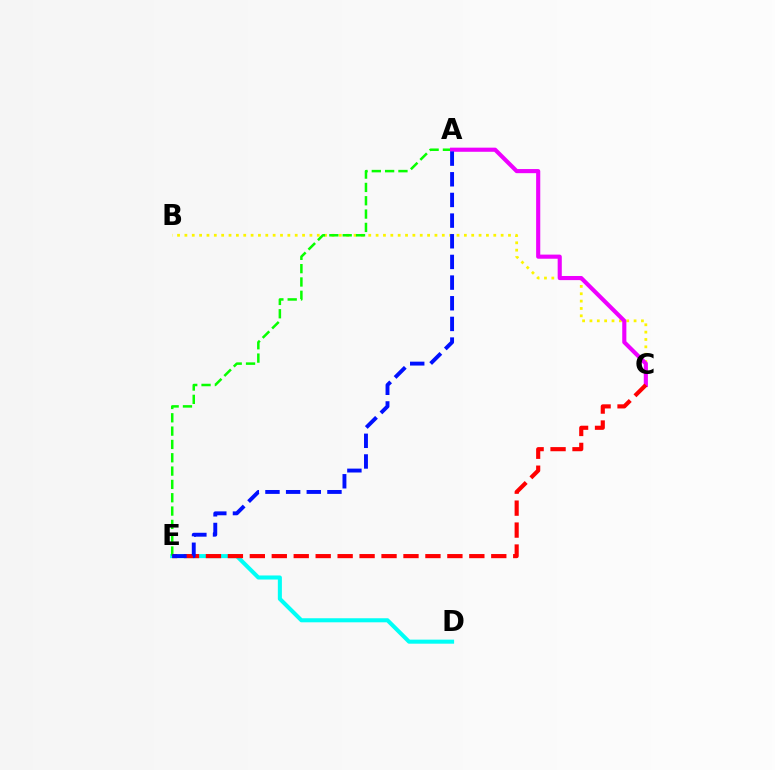{('D', 'E'): [{'color': '#00fff6', 'line_style': 'solid', 'thickness': 2.92}], ('B', 'C'): [{'color': '#fcf500', 'line_style': 'dotted', 'thickness': 2.0}], ('A', 'E'): [{'color': '#08ff00', 'line_style': 'dashed', 'thickness': 1.81}, {'color': '#0010ff', 'line_style': 'dashed', 'thickness': 2.81}], ('A', 'C'): [{'color': '#ee00ff', 'line_style': 'solid', 'thickness': 2.97}], ('C', 'E'): [{'color': '#ff0000', 'line_style': 'dashed', 'thickness': 2.98}]}